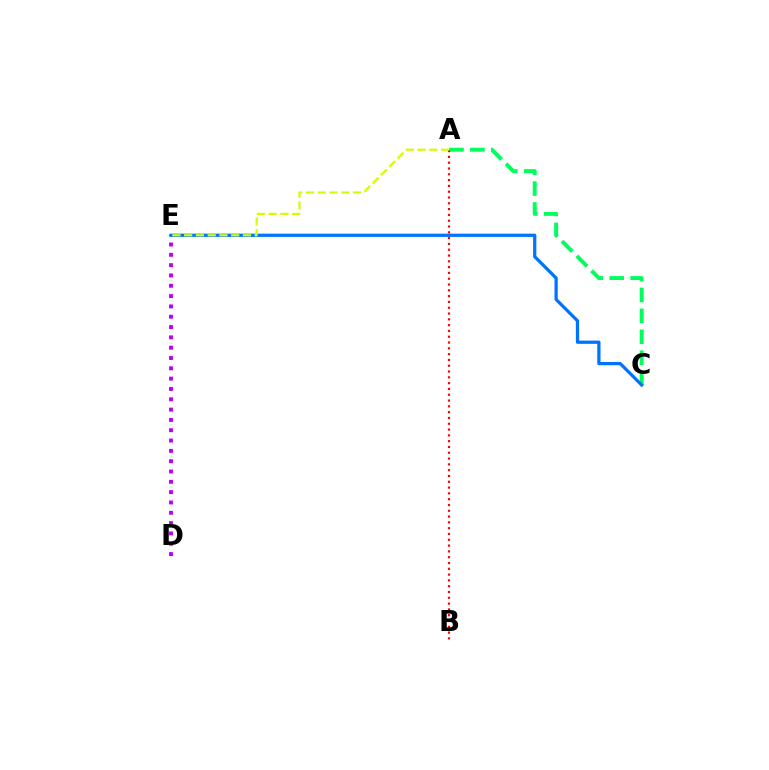{('D', 'E'): [{'color': '#b900ff', 'line_style': 'dotted', 'thickness': 2.8}], ('A', 'C'): [{'color': '#00ff5c', 'line_style': 'dashed', 'thickness': 2.84}], ('C', 'E'): [{'color': '#0074ff', 'line_style': 'solid', 'thickness': 2.34}], ('A', 'B'): [{'color': '#ff0000', 'line_style': 'dotted', 'thickness': 1.58}], ('A', 'E'): [{'color': '#d1ff00', 'line_style': 'dashed', 'thickness': 1.6}]}